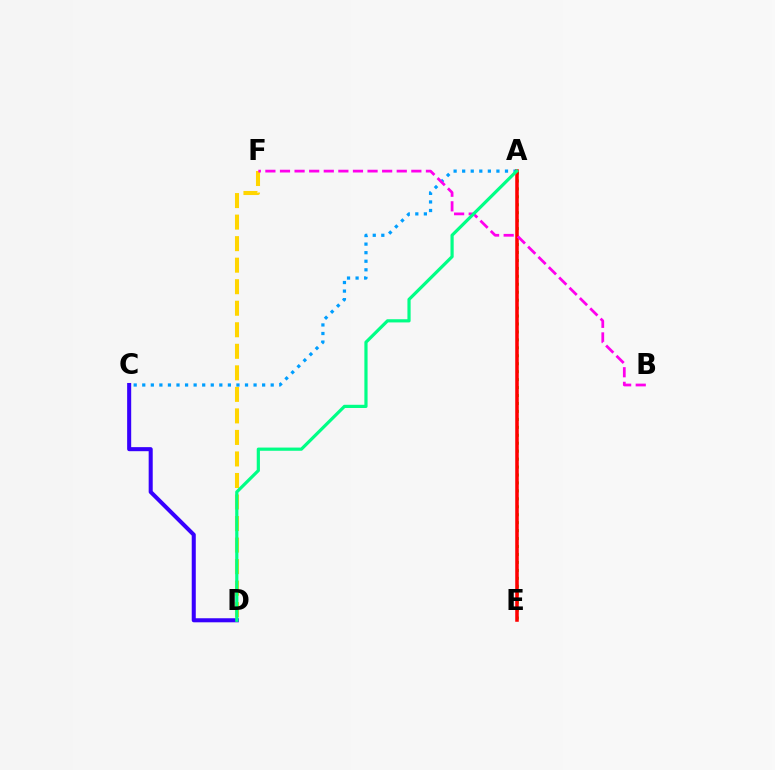{('C', 'D'): [{'color': '#3700ff', 'line_style': 'solid', 'thickness': 2.92}], ('A', 'E'): [{'color': '#4fff00', 'line_style': 'dotted', 'thickness': 2.16}, {'color': '#ff0000', 'line_style': 'solid', 'thickness': 2.55}], ('D', 'F'): [{'color': '#ffd500', 'line_style': 'dashed', 'thickness': 2.93}], ('A', 'C'): [{'color': '#009eff', 'line_style': 'dotted', 'thickness': 2.33}], ('B', 'F'): [{'color': '#ff00ed', 'line_style': 'dashed', 'thickness': 1.98}], ('A', 'D'): [{'color': '#00ff86', 'line_style': 'solid', 'thickness': 2.3}]}